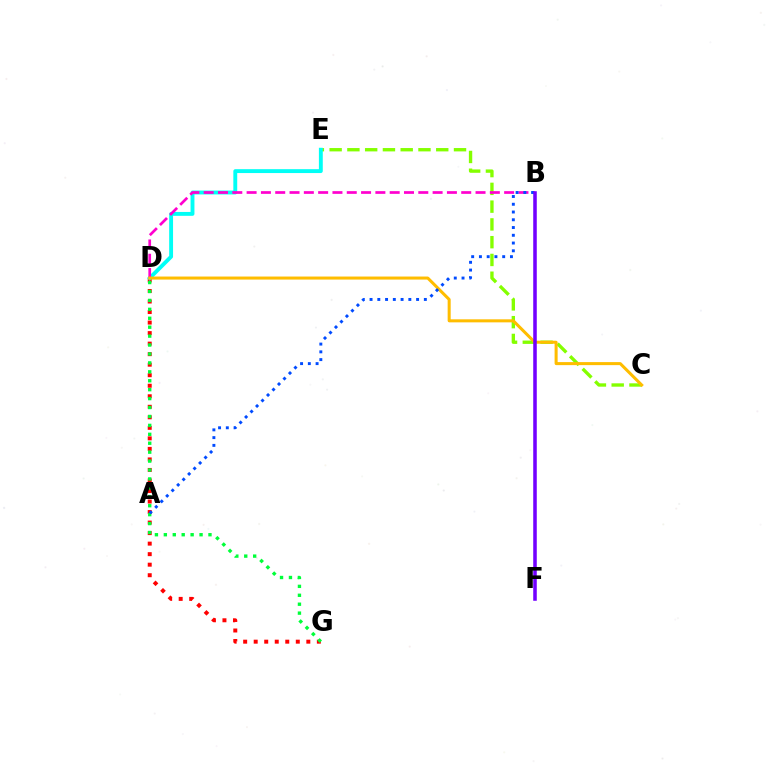{('C', 'E'): [{'color': '#84ff00', 'line_style': 'dashed', 'thickness': 2.41}], ('D', 'G'): [{'color': '#ff0000', 'line_style': 'dotted', 'thickness': 2.86}, {'color': '#00ff39', 'line_style': 'dotted', 'thickness': 2.43}], ('D', 'E'): [{'color': '#00fff6', 'line_style': 'solid', 'thickness': 2.79}], ('B', 'D'): [{'color': '#ff00cf', 'line_style': 'dashed', 'thickness': 1.94}], ('C', 'D'): [{'color': '#ffbd00', 'line_style': 'solid', 'thickness': 2.18}], ('A', 'B'): [{'color': '#004bff', 'line_style': 'dotted', 'thickness': 2.11}], ('B', 'F'): [{'color': '#7200ff', 'line_style': 'solid', 'thickness': 2.55}]}